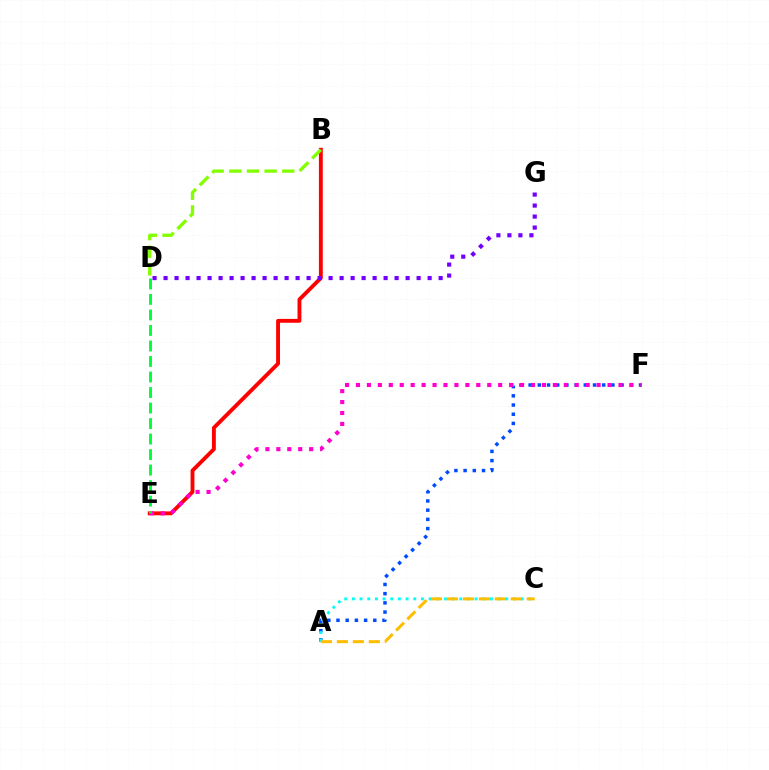{('A', 'F'): [{'color': '#004bff', 'line_style': 'dotted', 'thickness': 2.5}], ('A', 'C'): [{'color': '#00fff6', 'line_style': 'dotted', 'thickness': 2.08}, {'color': '#ffbd00', 'line_style': 'dashed', 'thickness': 2.17}], ('B', 'E'): [{'color': '#ff0000', 'line_style': 'solid', 'thickness': 2.78}], ('D', 'G'): [{'color': '#7200ff', 'line_style': 'dotted', 'thickness': 2.99}], ('E', 'F'): [{'color': '#ff00cf', 'line_style': 'dotted', 'thickness': 2.97}], ('B', 'D'): [{'color': '#84ff00', 'line_style': 'dashed', 'thickness': 2.4}], ('D', 'E'): [{'color': '#00ff39', 'line_style': 'dashed', 'thickness': 2.11}]}